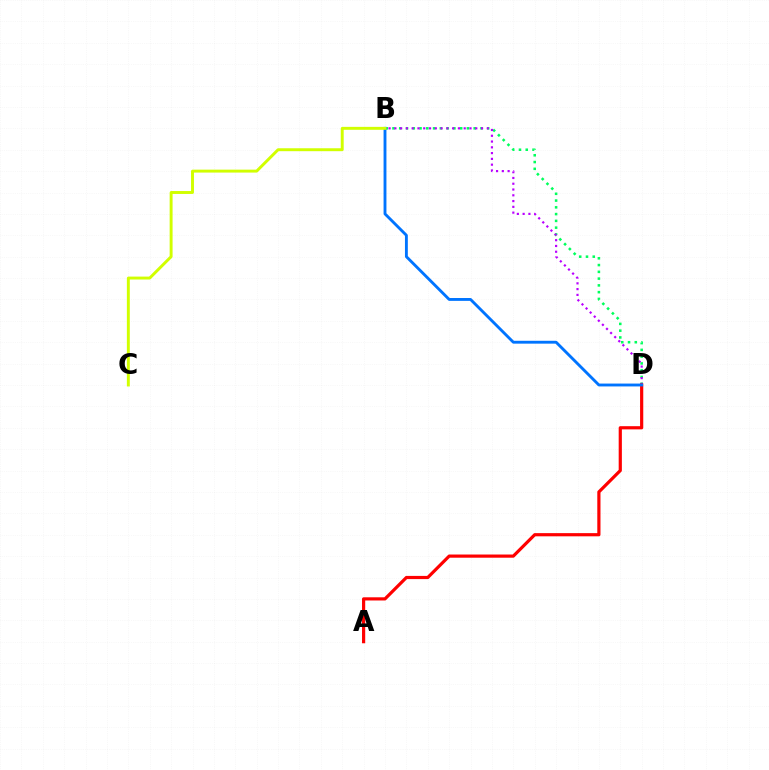{('B', 'D'): [{'color': '#00ff5c', 'line_style': 'dotted', 'thickness': 1.84}, {'color': '#b900ff', 'line_style': 'dotted', 'thickness': 1.57}, {'color': '#0074ff', 'line_style': 'solid', 'thickness': 2.06}], ('A', 'D'): [{'color': '#ff0000', 'line_style': 'solid', 'thickness': 2.29}], ('B', 'C'): [{'color': '#d1ff00', 'line_style': 'solid', 'thickness': 2.11}]}